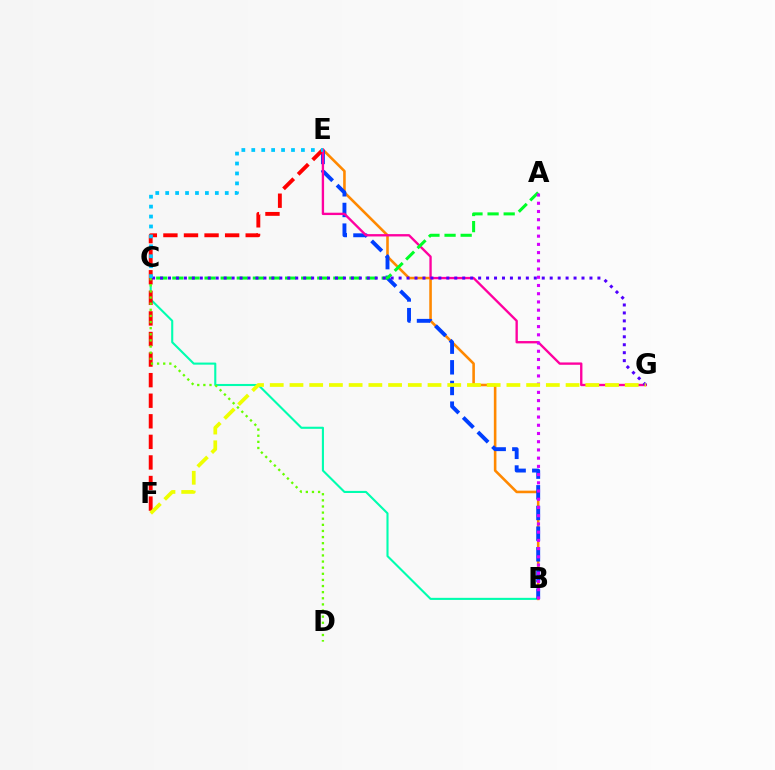{('B', 'C'): [{'color': '#00ffaf', 'line_style': 'solid', 'thickness': 1.51}], ('B', 'E'): [{'color': '#ff8800', 'line_style': 'solid', 'thickness': 1.86}, {'color': '#003fff', 'line_style': 'dashed', 'thickness': 2.81}], ('E', 'F'): [{'color': '#ff0000', 'line_style': 'dashed', 'thickness': 2.79}], ('E', 'G'): [{'color': '#ff00a0', 'line_style': 'solid', 'thickness': 1.69}], ('C', 'D'): [{'color': '#66ff00', 'line_style': 'dotted', 'thickness': 1.66}], ('A', 'C'): [{'color': '#00ff27', 'line_style': 'dashed', 'thickness': 2.19}], ('A', 'B'): [{'color': '#d600ff', 'line_style': 'dotted', 'thickness': 2.23}], ('C', 'G'): [{'color': '#4f00ff', 'line_style': 'dotted', 'thickness': 2.16}], ('C', 'E'): [{'color': '#00c7ff', 'line_style': 'dotted', 'thickness': 2.7}], ('F', 'G'): [{'color': '#eeff00', 'line_style': 'dashed', 'thickness': 2.68}]}